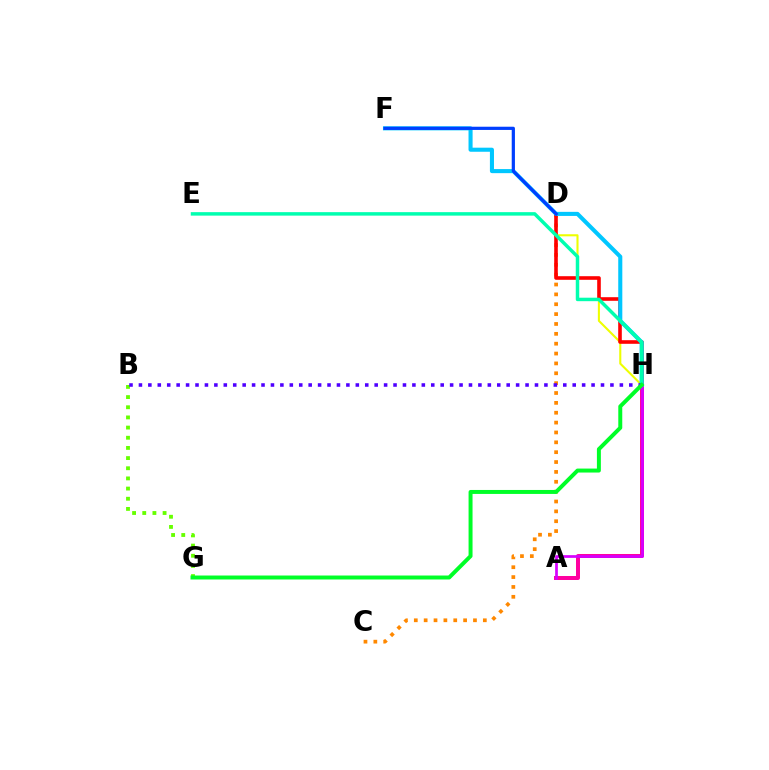{('B', 'G'): [{'color': '#66ff00', 'line_style': 'dotted', 'thickness': 2.76}], ('A', 'H'): [{'color': '#ff00a0', 'line_style': 'solid', 'thickness': 2.87}, {'color': '#d600ff', 'line_style': 'solid', 'thickness': 1.95}], ('C', 'D'): [{'color': '#ff8800', 'line_style': 'dotted', 'thickness': 2.68}], ('D', 'H'): [{'color': '#eeff00', 'line_style': 'solid', 'thickness': 1.5}, {'color': '#ff0000', 'line_style': 'solid', 'thickness': 2.6}], ('F', 'H'): [{'color': '#00c7ff', 'line_style': 'solid', 'thickness': 2.93}], ('D', 'F'): [{'color': '#003fff', 'line_style': 'solid', 'thickness': 2.32}], ('E', 'H'): [{'color': '#00ffaf', 'line_style': 'solid', 'thickness': 2.5}], ('B', 'H'): [{'color': '#4f00ff', 'line_style': 'dotted', 'thickness': 2.56}], ('G', 'H'): [{'color': '#00ff27', 'line_style': 'solid', 'thickness': 2.86}]}